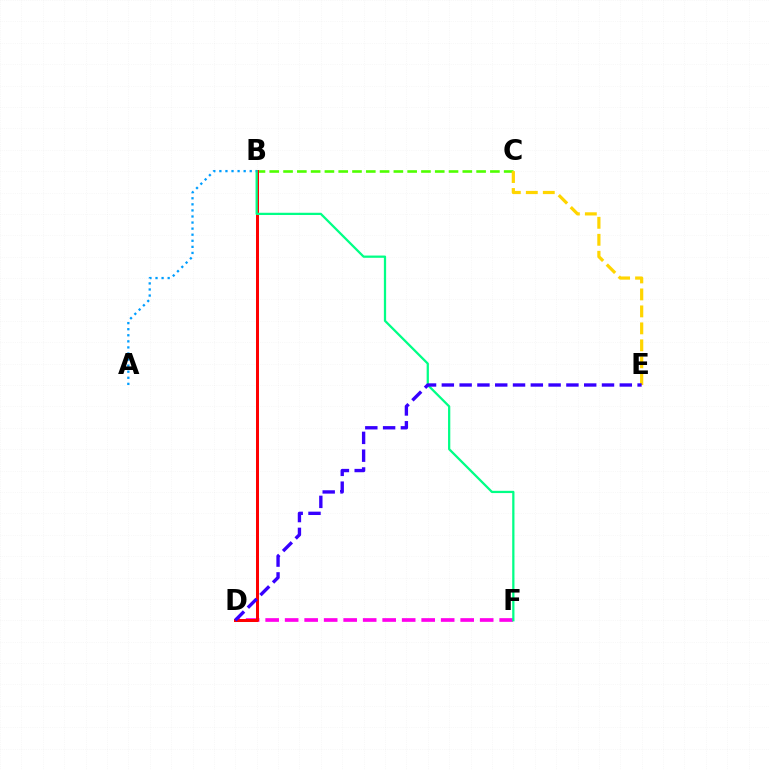{('B', 'C'): [{'color': '#4fff00', 'line_style': 'dashed', 'thickness': 1.87}], ('D', 'F'): [{'color': '#ff00ed', 'line_style': 'dashed', 'thickness': 2.65}], ('C', 'E'): [{'color': '#ffd500', 'line_style': 'dashed', 'thickness': 2.31}], ('B', 'D'): [{'color': '#ff0000', 'line_style': 'solid', 'thickness': 2.17}], ('B', 'F'): [{'color': '#00ff86', 'line_style': 'solid', 'thickness': 1.62}], ('D', 'E'): [{'color': '#3700ff', 'line_style': 'dashed', 'thickness': 2.42}], ('A', 'B'): [{'color': '#009eff', 'line_style': 'dotted', 'thickness': 1.65}]}